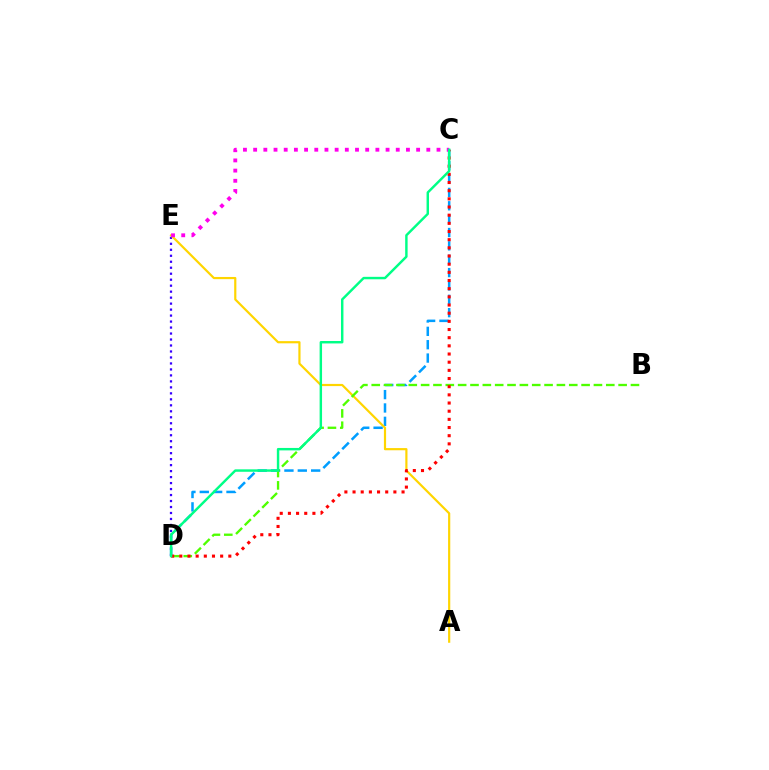{('C', 'D'): [{'color': '#009eff', 'line_style': 'dashed', 'thickness': 1.81}, {'color': '#ff0000', 'line_style': 'dotted', 'thickness': 2.22}, {'color': '#00ff86', 'line_style': 'solid', 'thickness': 1.76}], ('D', 'E'): [{'color': '#3700ff', 'line_style': 'dotted', 'thickness': 1.63}], ('A', 'E'): [{'color': '#ffd500', 'line_style': 'solid', 'thickness': 1.57}], ('B', 'D'): [{'color': '#4fff00', 'line_style': 'dashed', 'thickness': 1.68}], ('C', 'E'): [{'color': '#ff00ed', 'line_style': 'dotted', 'thickness': 2.77}]}